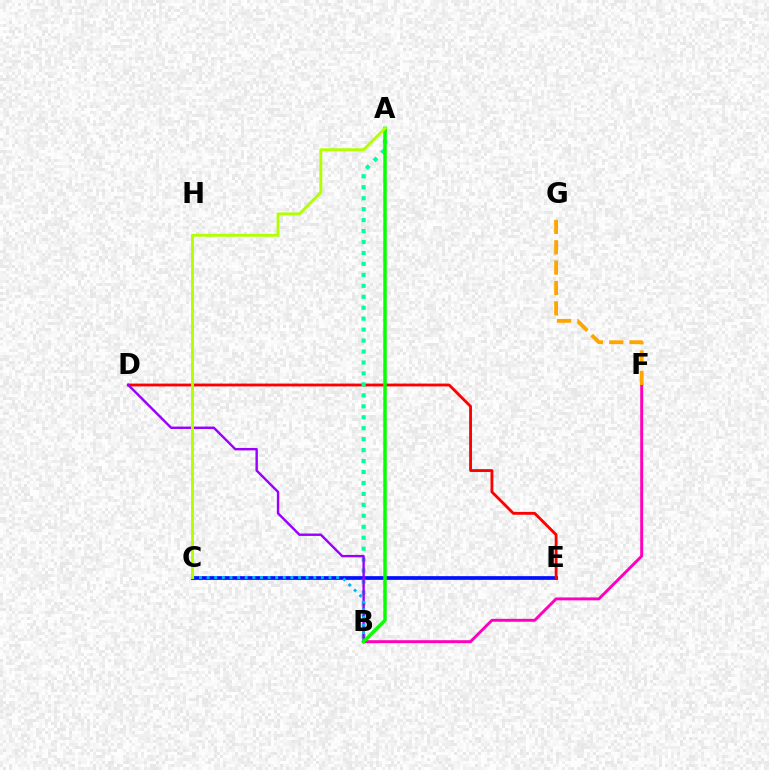{('C', 'E'): [{'color': '#0010ff', 'line_style': 'solid', 'thickness': 2.67}], ('D', 'E'): [{'color': '#ff0000', 'line_style': 'solid', 'thickness': 2.05}], ('A', 'B'): [{'color': '#00ff9d', 'line_style': 'dotted', 'thickness': 2.98}, {'color': '#08ff00', 'line_style': 'solid', 'thickness': 2.49}], ('B', 'F'): [{'color': '#ff00bd', 'line_style': 'solid', 'thickness': 2.1}], ('B', 'D'): [{'color': '#9b00ff', 'line_style': 'solid', 'thickness': 1.74}], ('B', 'C'): [{'color': '#00b5ff', 'line_style': 'dotted', 'thickness': 2.07}], ('F', 'G'): [{'color': '#ffa500', 'line_style': 'dashed', 'thickness': 2.77}], ('A', 'C'): [{'color': '#b3ff00', 'line_style': 'solid', 'thickness': 2.08}]}